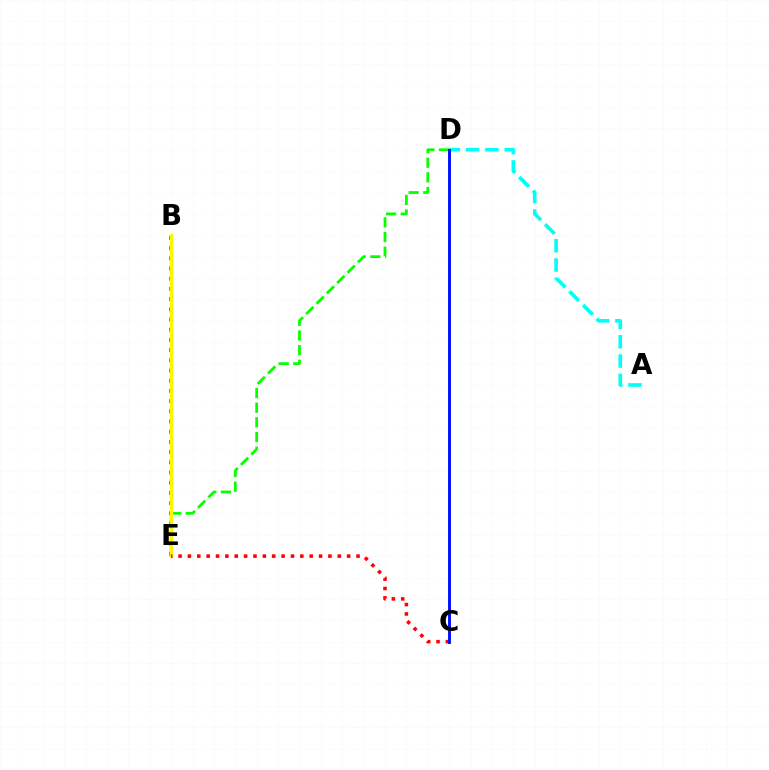{('B', 'E'): [{'color': '#ee00ff', 'line_style': 'dotted', 'thickness': 2.77}, {'color': '#fcf500', 'line_style': 'solid', 'thickness': 2.49}], ('D', 'E'): [{'color': '#08ff00', 'line_style': 'dashed', 'thickness': 1.99}], ('A', 'D'): [{'color': '#00fff6', 'line_style': 'dashed', 'thickness': 2.62}], ('C', 'E'): [{'color': '#ff0000', 'line_style': 'dotted', 'thickness': 2.54}], ('C', 'D'): [{'color': '#0010ff', 'line_style': 'solid', 'thickness': 2.1}]}